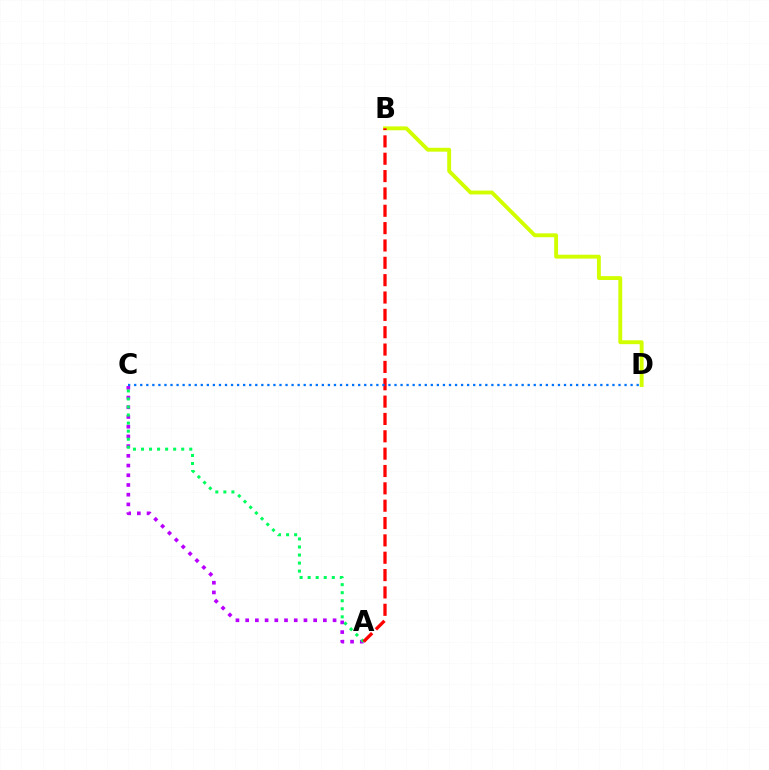{('B', 'D'): [{'color': '#d1ff00', 'line_style': 'solid', 'thickness': 2.79}], ('A', 'C'): [{'color': '#b900ff', 'line_style': 'dotted', 'thickness': 2.64}, {'color': '#00ff5c', 'line_style': 'dotted', 'thickness': 2.19}], ('A', 'B'): [{'color': '#ff0000', 'line_style': 'dashed', 'thickness': 2.36}], ('C', 'D'): [{'color': '#0074ff', 'line_style': 'dotted', 'thickness': 1.64}]}